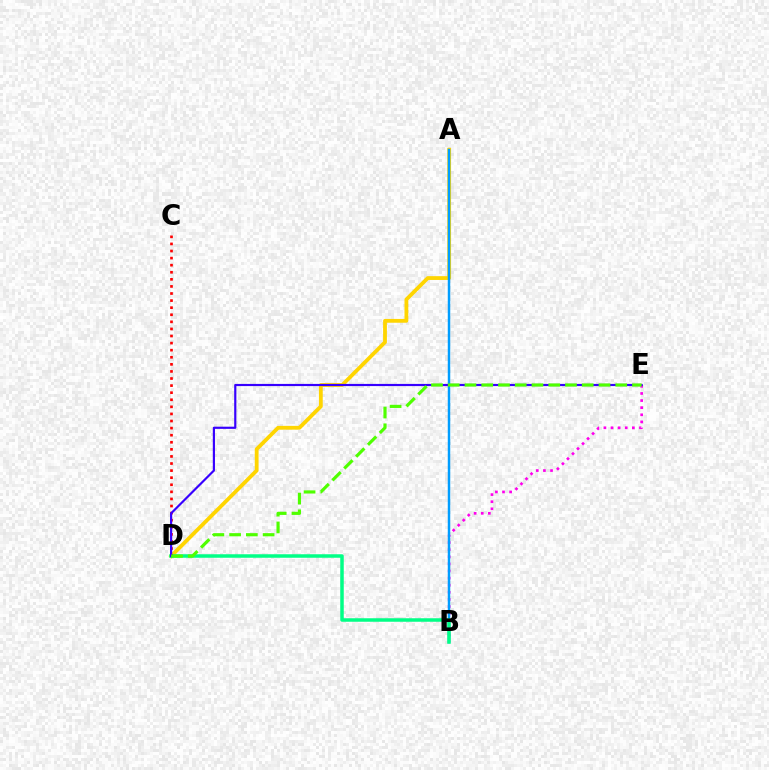{('B', 'E'): [{'color': '#ff00ed', 'line_style': 'dotted', 'thickness': 1.93}], ('A', 'D'): [{'color': '#ffd500', 'line_style': 'solid', 'thickness': 2.74}], ('A', 'B'): [{'color': '#009eff', 'line_style': 'solid', 'thickness': 1.78}], ('B', 'D'): [{'color': '#00ff86', 'line_style': 'solid', 'thickness': 2.52}], ('C', 'D'): [{'color': '#ff0000', 'line_style': 'dotted', 'thickness': 1.92}], ('D', 'E'): [{'color': '#3700ff', 'line_style': 'solid', 'thickness': 1.56}, {'color': '#4fff00', 'line_style': 'dashed', 'thickness': 2.28}]}